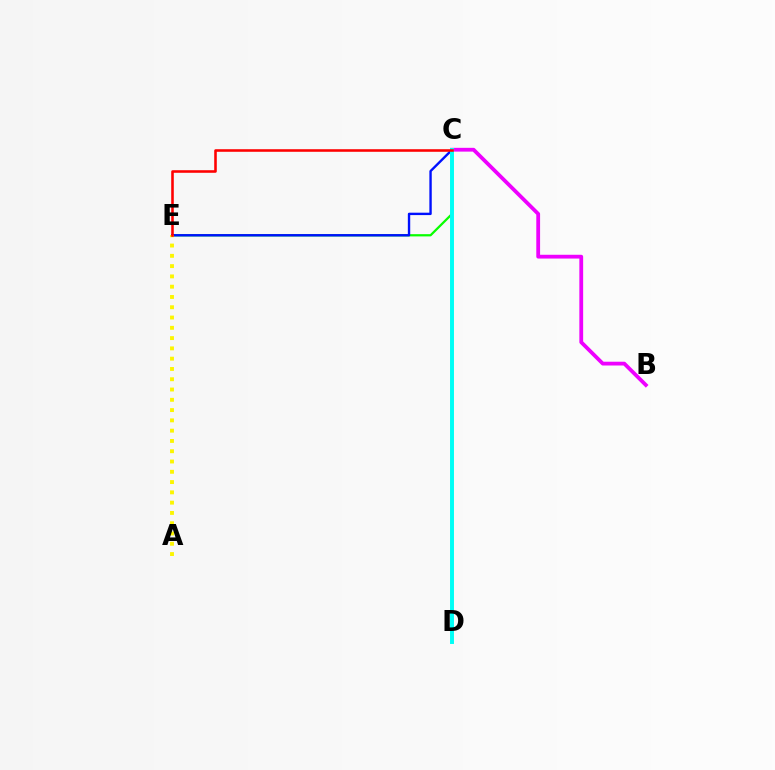{('C', 'E'): [{'color': '#08ff00', 'line_style': 'solid', 'thickness': 1.61}, {'color': '#0010ff', 'line_style': 'solid', 'thickness': 1.72}, {'color': '#ff0000', 'line_style': 'solid', 'thickness': 1.85}], ('B', 'C'): [{'color': '#ee00ff', 'line_style': 'solid', 'thickness': 2.73}], ('A', 'E'): [{'color': '#fcf500', 'line_style': 'dotted', 'thickness': 2.79}], ('C', 'D'): [{'color': '#00fff6', 'line_style': 'solid', 'thickness': 2.83}]}